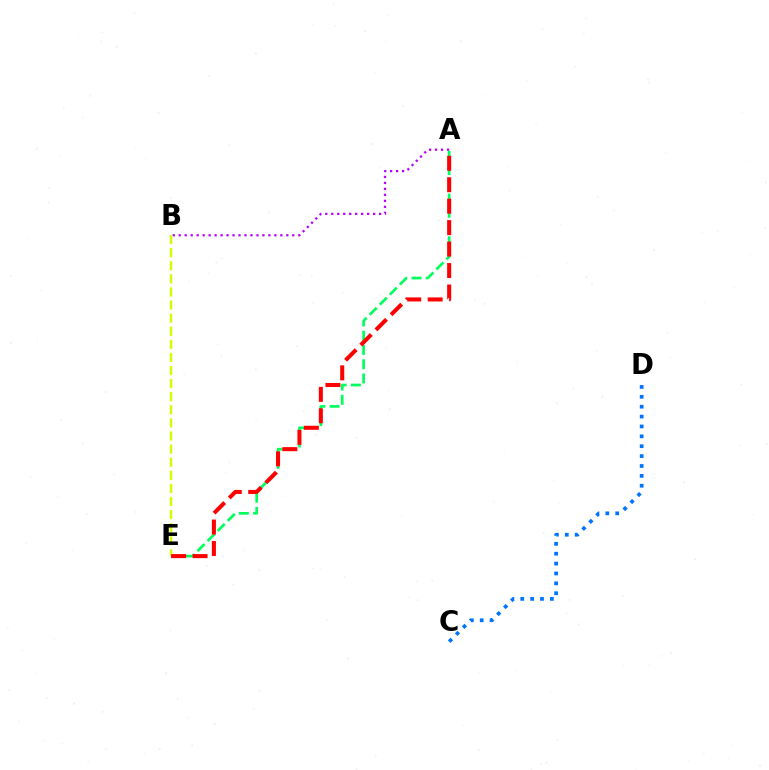{('A', 'B'): [{'color': '#b900ff', 'line_style': 'dotted', 'thickness': 1.62}], ('C', 'D'): [{'color': '#0074ff', 'line_style': 'dotted', 'thickness': 2.68}], ('A', 'E'): [{'color': '#00ff5c', 'line_style': 'dashed', 'thickness': 1.93}, {'color': '#ff0000', 'line_style': 'dashed', 'thickness': 2.91}], ('B', 'E'): [{'color': '#d1ff00', 'line_style': 'dashed', 'thickness': 1.78}]}